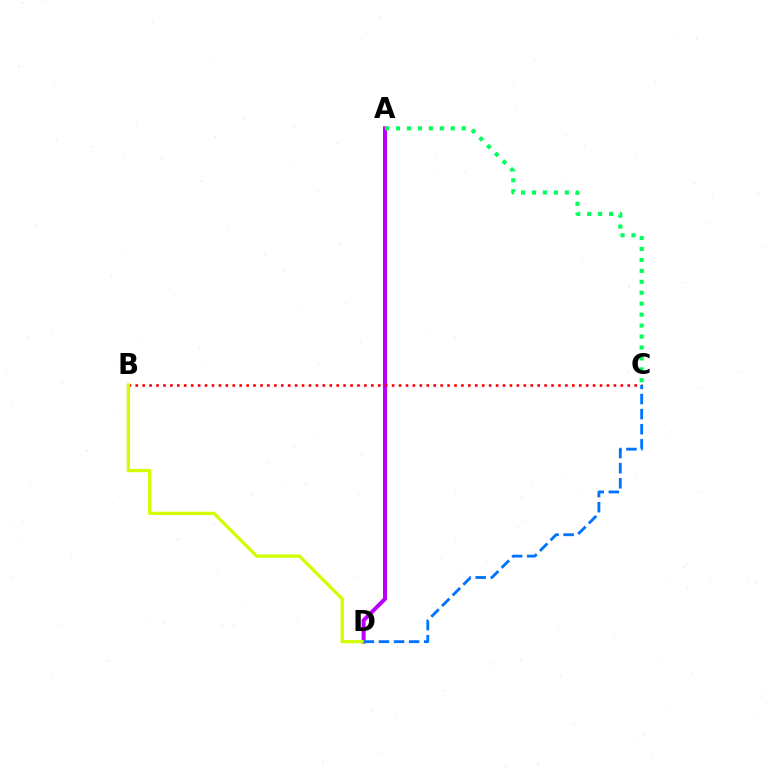{('A', 'D'): [{'color': '#b900ff', 'line_style': 'solid', 'thickness': 2.89}], ('B', 'C'): [{'color': '#ff0000', 'line_style': 'dotted', 'thickness': 1.88}], ('B', 'D'): [{'color': '#d1ff00', 'line_style': 'solid', 'thickness': 2.36}], ('C', 'D'): [{'color': '#0074ff', 'line_style': 'dashed', 'thickness': 2.05}], ('A', 'C'): [{'color': '#00ff5c', 'line_style': 'dotted', 'thickness': 2.97}]}